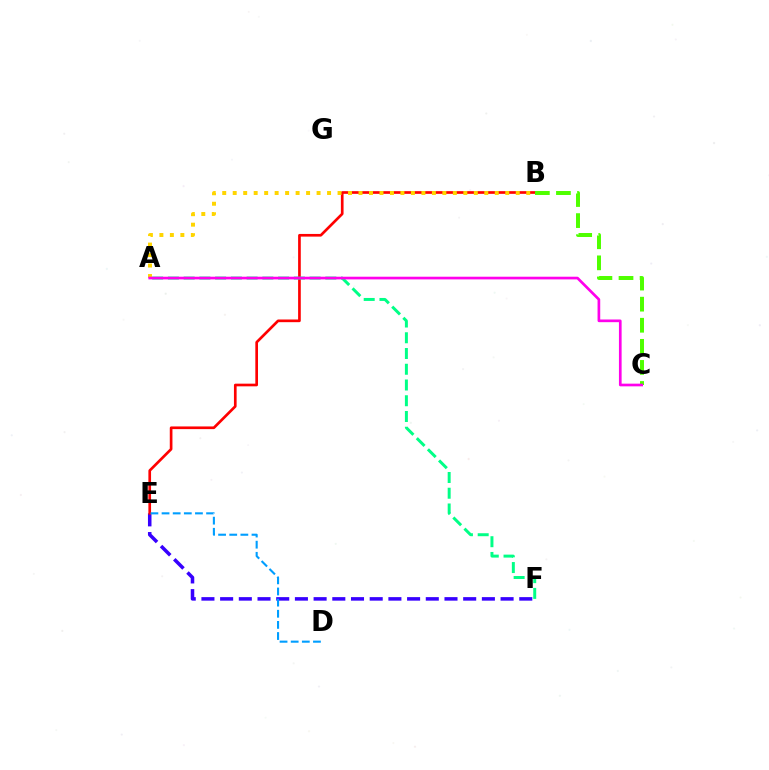{('E', 'F'): [{'color': '#3700ff', 'line_style': 'dashed', 'thickness': 2.54}], ('B', 'E'): [{'color': '#ff0000', 'line_style': 'solid', 'thickness': 1.93}], ('B', 'C'): [{'color': '#4fff00', 'line_style': 'dashed', 'thickness': 2.86}], ('D', 'E'): [{'color': '#009eff', 'line_style': 'dashed', 'thickness': 1.51}], ('A', 'B'): [{'color': '#ffd500', 'line_style': 'dotted', 'thickness': 2.85}], ('A', 'F'): [{'color': '#00ff86', 'line_style': 'dashed', 'thickness': 2.14}], ('A', 'C'): [{'color': '#ff00ed', 'line_style': 'solid', 'thickness': 1.93}]}